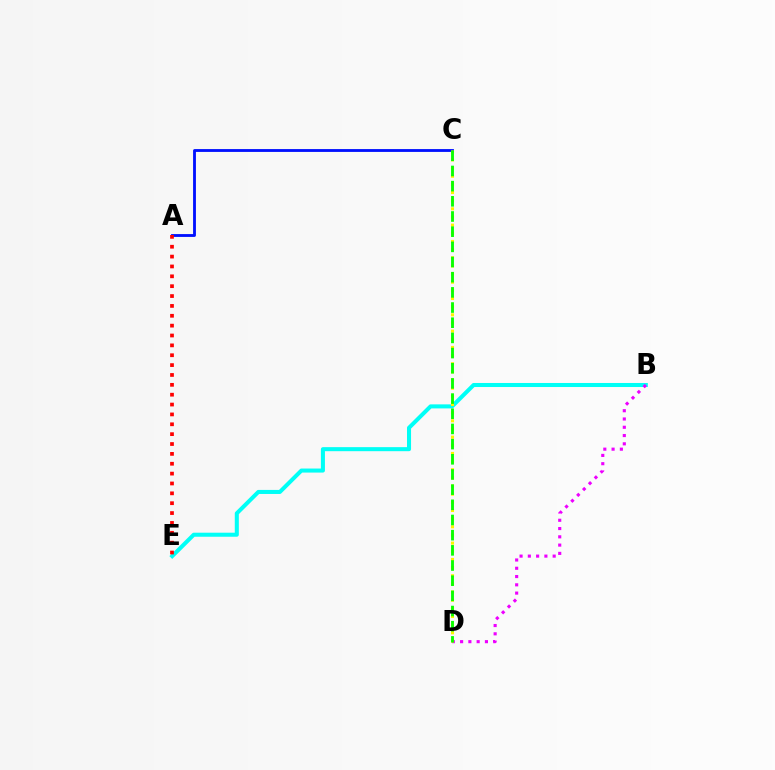{('B', 'E'): [{'color': '#00fff6', 'line_style': 'solid', 'thickness': 2.91}], ('B', 'D'): [{'color': '#ee00ff', 'line_style': 'dotted', 'thickness': 2.25}], ('A', 'C'): [{'color': '#0010ff', 'line_style': 'solid', 'thickness': 2.04}], ('A', 'E'): [{'color': '#ff0000', 'line_style': 'dotted', 'thickness': 2.68}], ('C', 'D'): [{'color': '#fcf500', 'line_style': 'dotted', 'thickness': 2.22}, {'color': '#08ff00', 'line_style': 'dashed', 'thickness': 2.06}]}